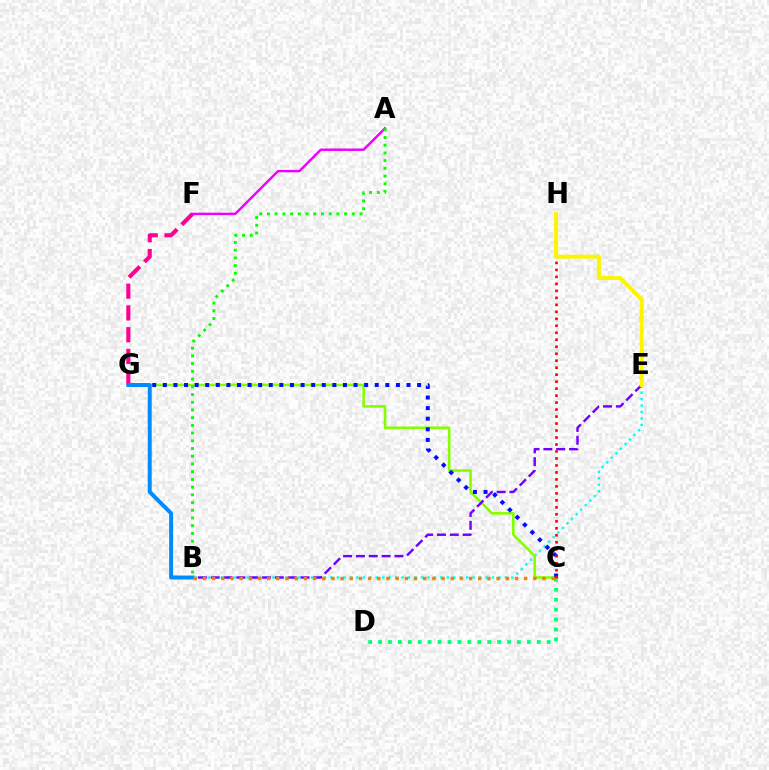{('F', 'G'): [{'color': '#ff0094', 'line_style': 'dashed', 'thickness': 2.96}], ('C', 'D'): [{'color': '#00ff74', 'line_style': 'dotted', 'thickness': 2.7}], ('B', 'E'): [{'color': '#00fff6', 'line_style': 'dotted', 'thickness': 1.75}, {'color': '#7200ff', 'line_style': 'dashed', 'thickness': 1.74}], ('C', 'G'): [{'color': '#84ff00', 'line_style': 'solid', 'thickness': 1.87}, {'color': '#0010ff', 'line_style': 'dotted', 'thickness': 2.88}], ('C', 'H'): [{'color': '#ff0000', 'line_style': 'dotted', 'thickness': 1.9}], ('E', 'H'): [{'color': '#fcf500', 'line_style': 'solid', 'thickness': 2.86}], ('A', 'F'): [{'color': '#ee00ff', 'line_style': 'solid', 'thickness': 1.74}], ('B', 'G'): [{'color': '#008cff', 'line_style': 'solid', 'thickness': 2.85}], ('B', 'C'): [{'color': '#ff7c00', 'line_style': 'dotted', 'thickness': 2.49}], ('A', 'B'): [{'color': '#08ff00', 'line_style': 'dotted', 'thickness': 2.1}]}